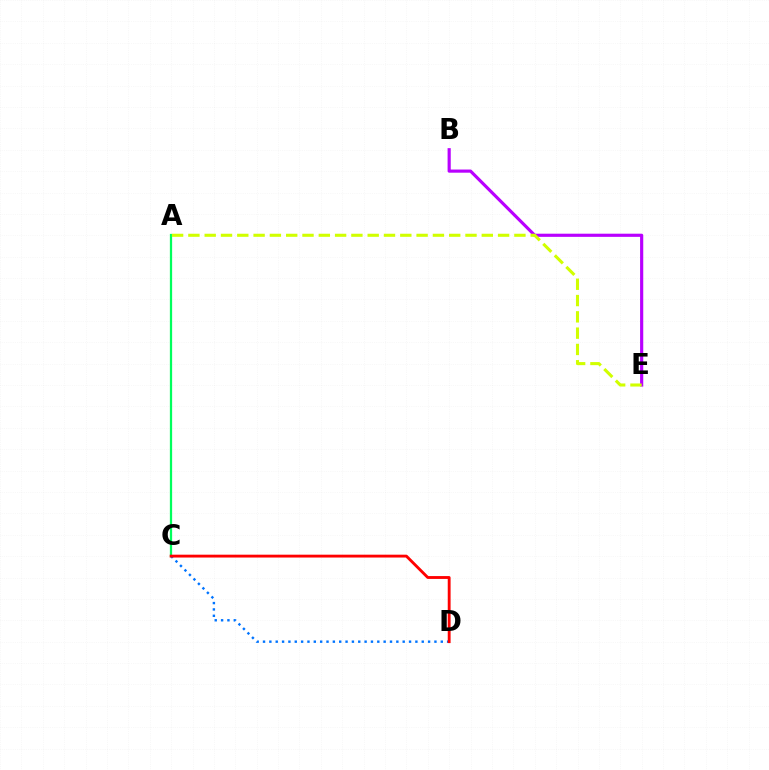{('C', 'D'): [{'color': '#0074ff', 'line_style': 'dotted', 'thickness': 1.73}, {'color': '#ff0000', 'line_style': 'solid', 'thickness': 2.06}], ('A', 'C'): [{'color': '#00ff5c', 'line_style': 'solid', 'thickness': 1.62}], ('B', 'E'): [{'color': '#b900ff', 'line_style': 'solid', 'thickness': 2.27}], ('A', 'E'): [{'color': '#d1ff00', 'line_style': 'dashed', 'thickness': 2.21}]}